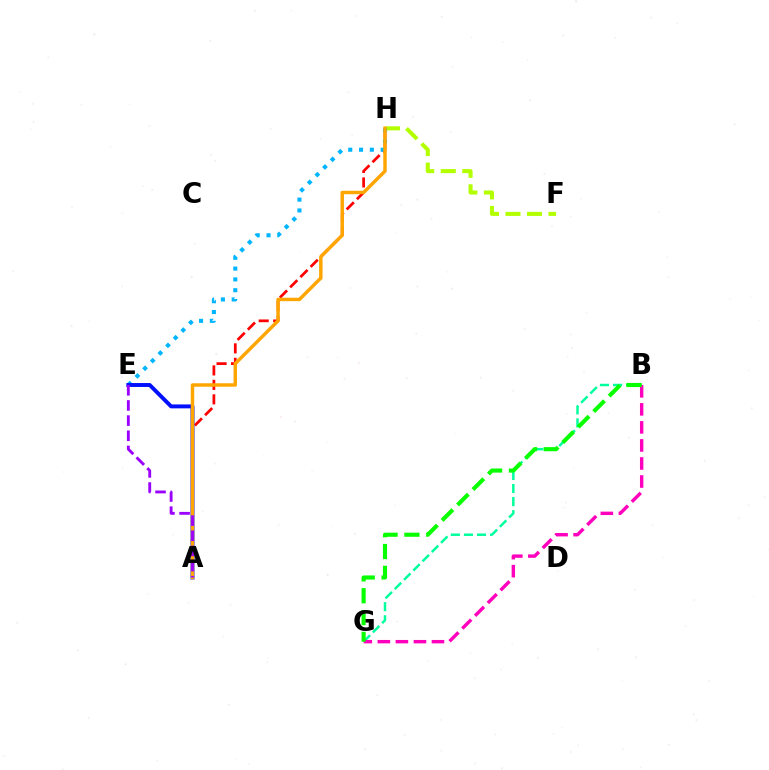{('B', 'G'): [{'color': '#00ff9d', 'line_style': 'dashed', 'thickness': 1.78}, {'color': '#ff00bd', 'line_style': 'dashed', 'thickness': 2.45}, {'color': '#08ff00', 'line_style': 'dashed', 'thickness': 2.97}], ('A', 'H'): [{'color': '#ff0000', 'line_style': 'dashed', 'thickness': 1.97}, {'color': '#ffa500', 'line_style': 'solid', 'thickness': 2.48}], ('F', 'H'): [{'color': '#b3ff00', 'line_style': 'dashed', 'thickness': 2.92}], ('E', 'H'): [{'color': '#00b5ff', 'line_style': 'dotted', 'thickness': 2.94}], ('A', 'E'): [{'color': '#0010ff', 'line_style': 'solid', 'thickness': 2.83}, {'color': '#9b00ff', 'line_style': 'dashed', 'thickness': 2.06}]}